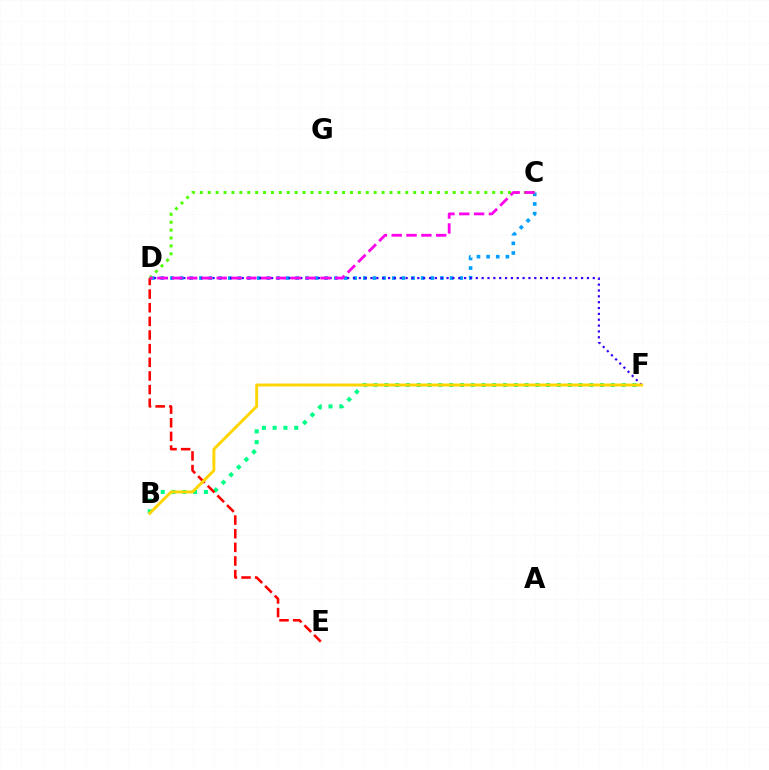{('B', 'F'): [{'color': '#00ff86', 'line_style': 'dotted', 'thickness': 2.93}, {'color': '#ffd500', 'line_style': 'solid', 'thickness': 2.1}], ('C', 'D'): [{'color': '#009eff', 'line_style': 'dotted', 'thickness': 2.62}, {'color': '#4fff00', 'line_style': 'dotted', 'thickness': 2.15}, {'color': '#ff00ed', 'line_style': 'dashed', 'thickness': 2.01}], ('D', 'F'): [{'color': '#3700ff', 'line_style': 'dotted', 'thickness': 1.59}], ('D', 'E'): [{'color': '#ff0000', 'line_style': 'dashed', 'thickness': 1.85}]}